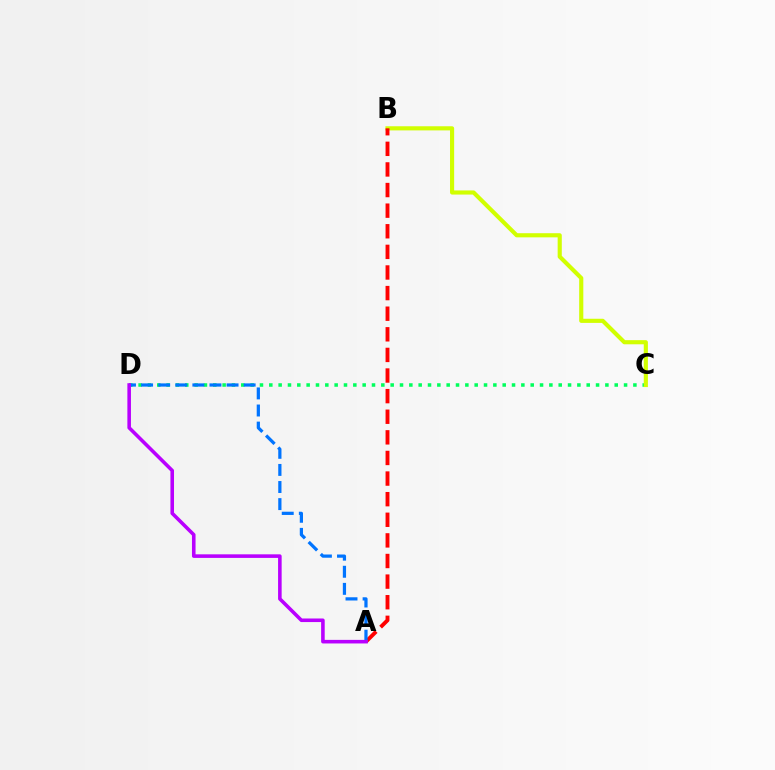{('C', 'D'): [{'color': '#00ff5c', 'line_style': 'dotted', 'thickness': 2.54}], ('B', 'C'): [{'color': '#d1ff00', 'line_style': 'solid', 'thickness': 2.98}], ('A', 'B'): [{'color': '#ff0000', 'line_style': 'dashed', 'thickness': 2.8}], ('A', 'D'): [{'color': '#0074ff', 'line_style': 'dashed', 'thickness': 2.32}, {'color': '#b900ff', 'line_style': 'solid', 'thickness': 2.58}]}